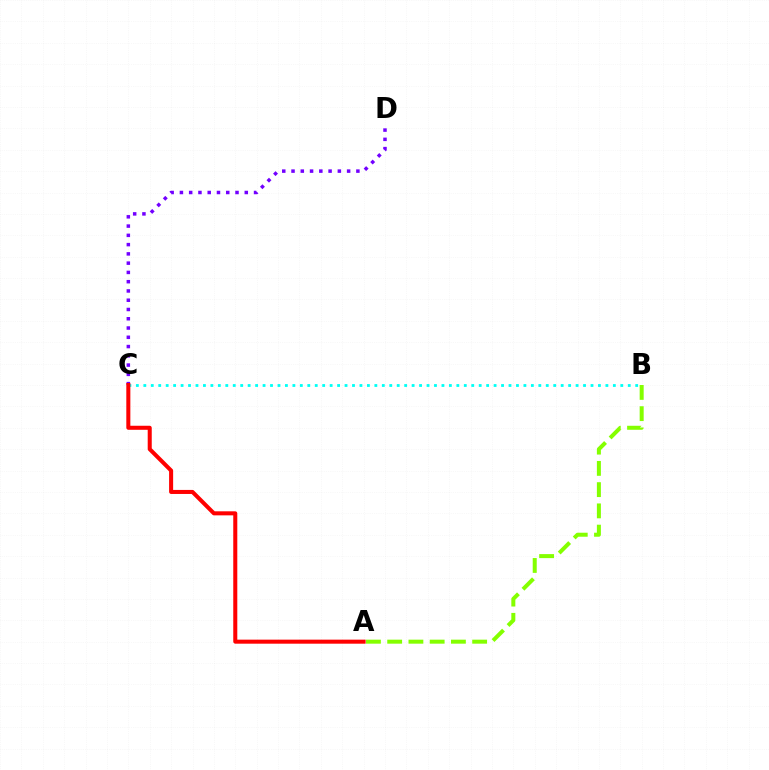{('A', 'B'): [{'color': '#84ff00', 'line_style': 'dashed', 'thickness': 2.89}], ('B', 'C'): [{'color': '#00fff6', 'line_style': 'dotted', 'thickness': 2.02}], ('C', 'D'): [{'color': '#7200ff', 'line_style': 'dotted', 'thickness': 2.52}], ('A', 'C'): [{'color': '#ff0000', 'line_style': 'solid', 'thickness': 2.91}]}